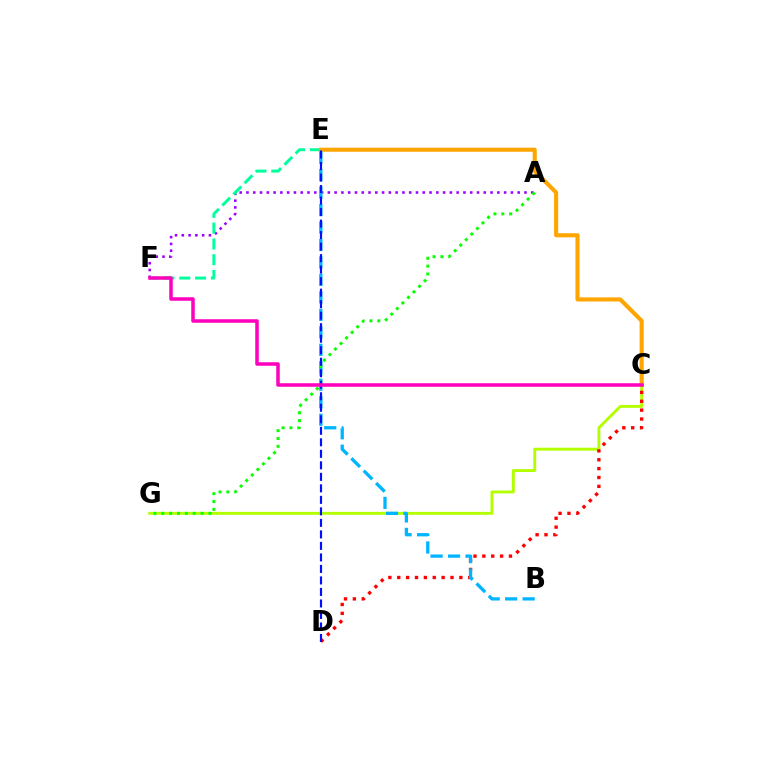{('A', 'F'): [{'color': '#9b00ff', 'line_style': 'dotted', 'thickness': 1.84}], ('E', 'F'): [{'color': '#00ff9d', 'line_style': 'dashed', 'thickness': 2.15}], ('C', 'E'): [{'color': '#ffa500', 'line_style': 'solid', 'thickness': 2.94}], ('C', 'G'): [{'color': '#b3ff00', 'line_style': 'solid', 'thickness': 2.09}], ('C', 'D'): [{'color': '#ff0000', 'line_style': 'dotted', 'thickness': 2.41}], ('B', 'E'): [{'color': '#00b5ff', 'line_style': 'dashed', 'thickness': 2.37}], ('A', 'G'): [{'color': '#08ff00', 'line_style': 'dotted', 'thickness': 2.14}], ('D', 'E'): [{'color': '#0010ff', 'line_style': 'dashed', 'thickness': 1.56}], ('C', 'F'): [{'color': '#ff00bd', 'line_style': 'solid', 'thickness': 2.53}]}